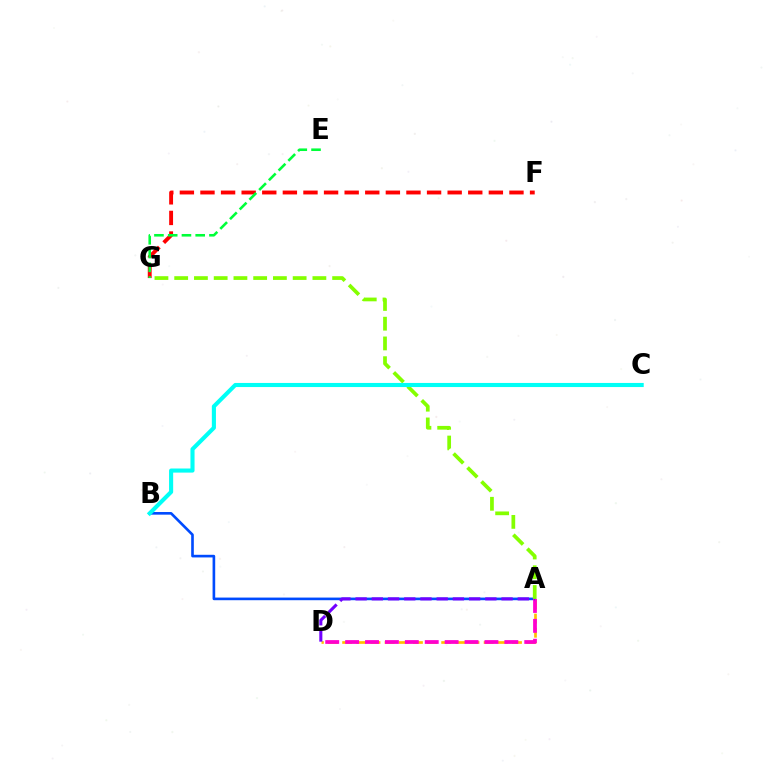{('A', 'D'): [{'color': '#ffbd00', 'line_style': 'dashed', 'thickness': 1.92}, {'color': '#ff00cf', 'line_style': 'dashed', 'thickness': 2.7}, {'color': '#7200ff', 'line_style': 'dashed', 'thickness': 2.2}], ('F', 'G'): [{'color': '#ff0000', 'line_style': 'dashed', 'thickness': 2.8}], ('A', 'B'): [{'color': '#004bff', 'line_style': 'solid', 'thickness': 1.9}], ('A', 'G'): [{'color': '#84ff00', 'line_style': 'dashed', 'thickness': 2.68}], ('B', 'C'): [{'color': '#00fff6', 'line_style': 'solid', 'thickness': 2.95}], ('E', 'G'): [{'color': '#00ff39', 'line_style': 'dashed', 'thickness': 1.87}]}